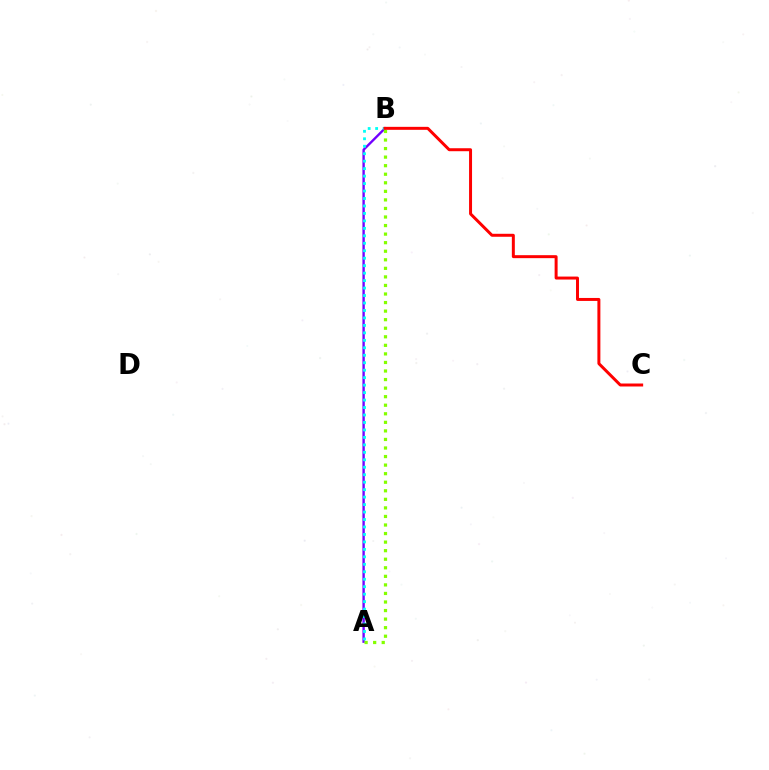{('A', 'B'): [{'color': '#7200ff', 'line_style': 'solid', 'thickness': 1.7}, {'color': '#84ff00', 'line_style': 'dotted', 'thickness': 2.32}, {'color': '#00fff6', 'line_style': 'dotted', 'thickness': 2.03}], ('B', 'C'): [{'color': '#ff0000', 'line_style': 'solid', 'thickness': 2.14}]}